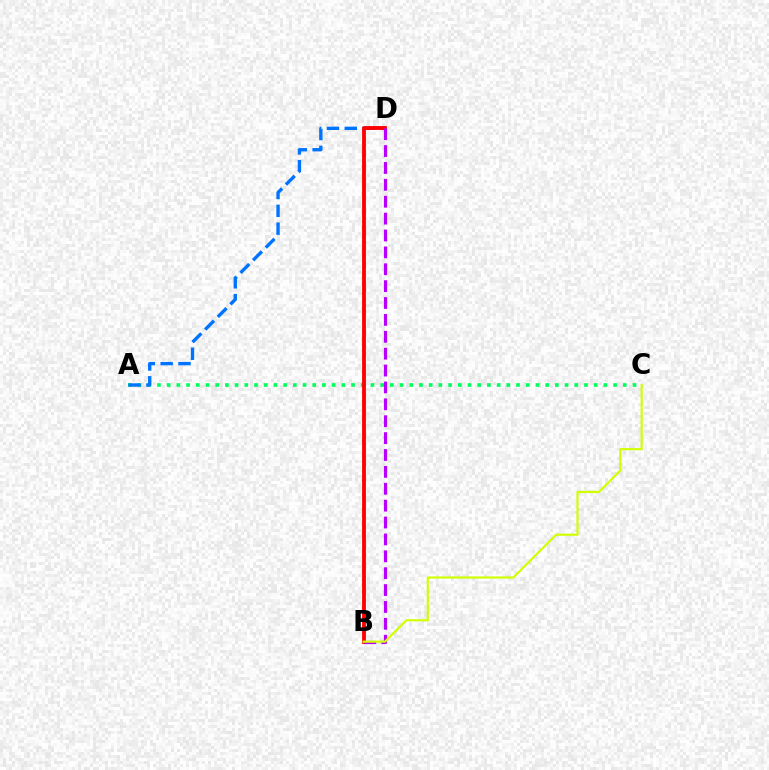{('A', 'C'): [{'color': '#00ff5c', 'line_style': 'dotted', 'thickness': 2.64}], ('A', 'D'): [{'color': '#0074ff', 'line_style': 'dashed', 'thickness': 2.42}], ('B', 'D'): [{'color': '#ff0000', 'line_style': 'solid', 'thickness': 2.76}, {'color': '#b900ff', 'line_style': 'dashed', 'thickness': 2.29}], ('B', 'C'): [{'color': '#d1ff00', 'line_style': 'solid', 'thickness': 1.55}]}